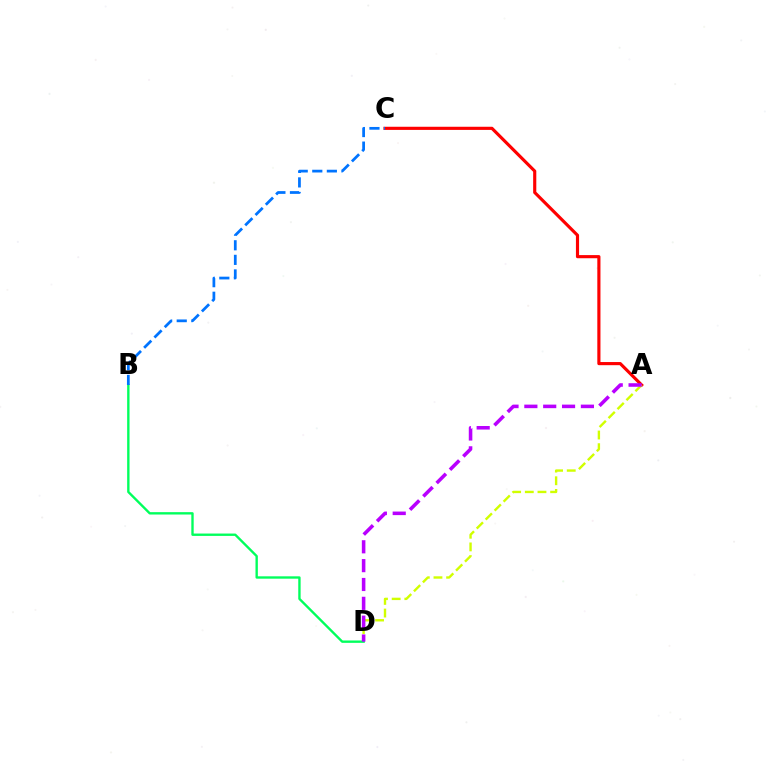{('A', 'C'): [{'color': '#ff0000', 'line_style': 'solid', 'thickness': 2.27}], ('A', 'D'): [{'color': '#d1ff00', 'line_style': 'dashed', 'thickness': 1.72}, {'color': '#b900ff', 'line_style': 'dashed', 'thickness': 2.56}], ('B', 'D'): [{'color': '#00ff5c', 'line_style': 'solid', 'thickness': 1.71}], ('B', 'C'): [{'color': '#0074ff', 'line_style': 'dashed', 'thickness': 1.98}]}